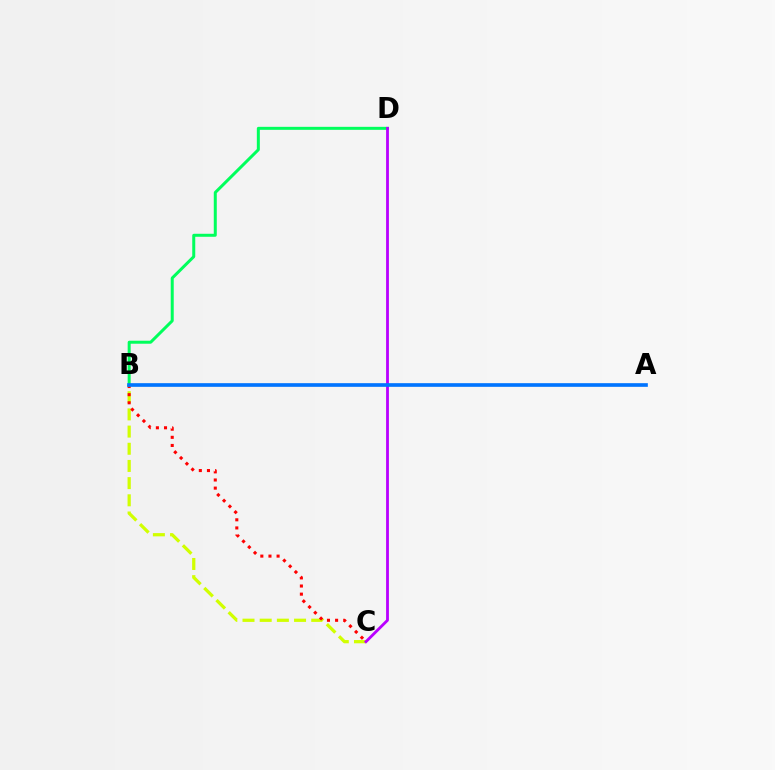{('B', 'C'): [{'color': '#d1ff00', 'line_style': 'dashed', 'thickness': 2.33}, {'color': '#ff0000', 'line_style': 'dotted', 'thickness': 2.21}], ('B', 'D'): [{'color': '#00ff5c', 'line_style': 'solid', 'thickness': 2.16}], ('C', 'D'): [{'color': '#b900ff', 'line_style': 'solid', 'thickness': 2.03}], ('A', 'B'): [{'color': '#0074ff', 'line_style': 'solid', 'thickness': 2.64}]}